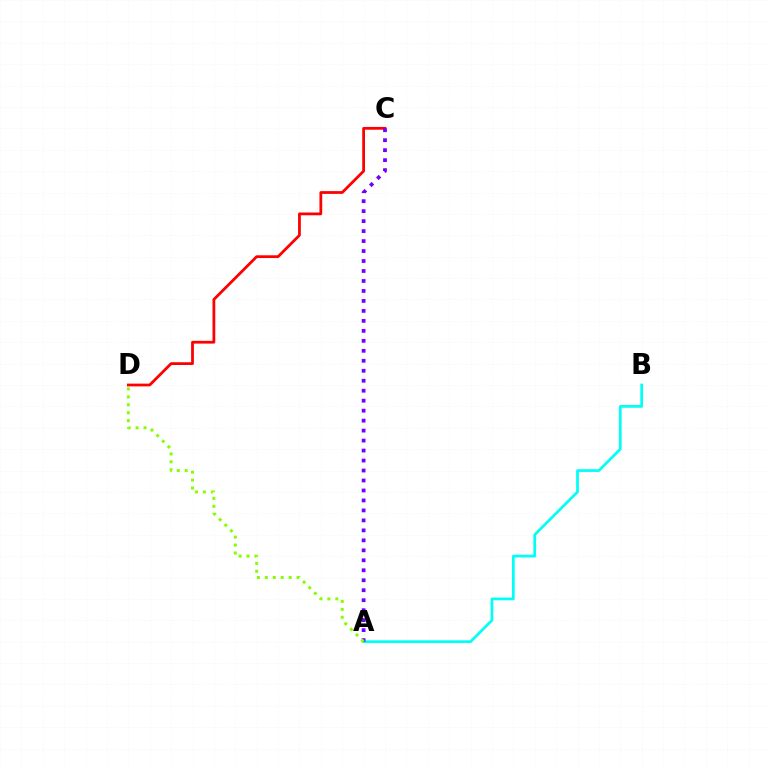{('C', 'D'): [{'color': '#ff0000', 'line_style': 'solid', 'thickness': 2.0}], ('A', 'B'): [{'color': '#00fff6', 'line_style': 'solid', 'thickness': 1.96}], ('A', 'C'): [{'color': '#7200ff', 'line_style': 'dotted', 'thickness': 2.71}], ('A', 'D'): [{'color': '#84ff00', 'line_style': 'dotted', 'thickness': 2.16}]}